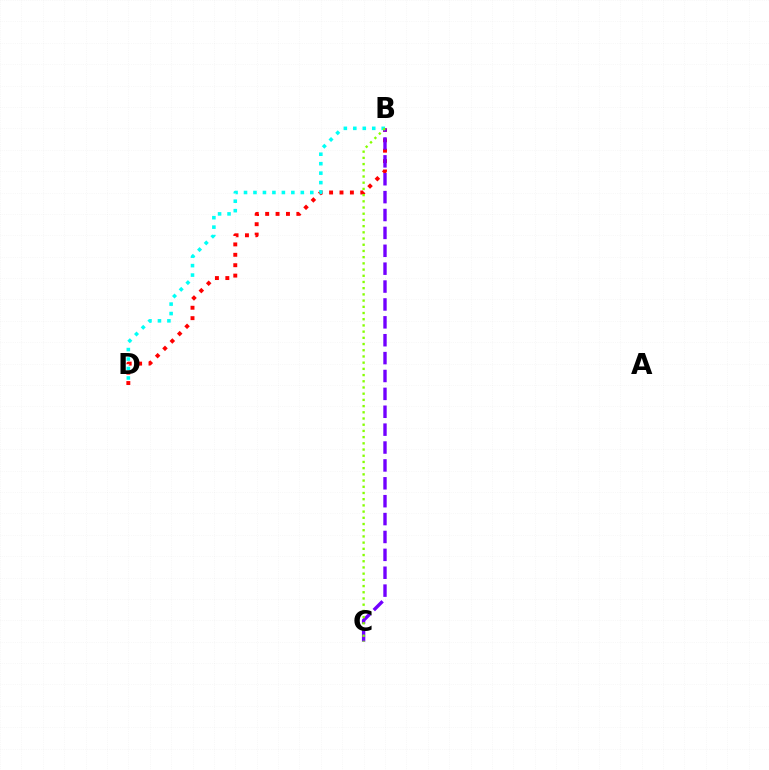{('B', 'D'): [{'color': '#ff0000', 'line_style': 'dotted', 'thickness': 2.83}, {'color': '#00fff6', 'line_style': 'dotted', 'thickness': 2.57}], ('B', 'C'): [{'color': '#7200ff', 'line_style': 'dashed', 'thickness': 2.43}, {'color': '#84ff00', 'line_style': 'dotted', 'thickness': 1.69}]}